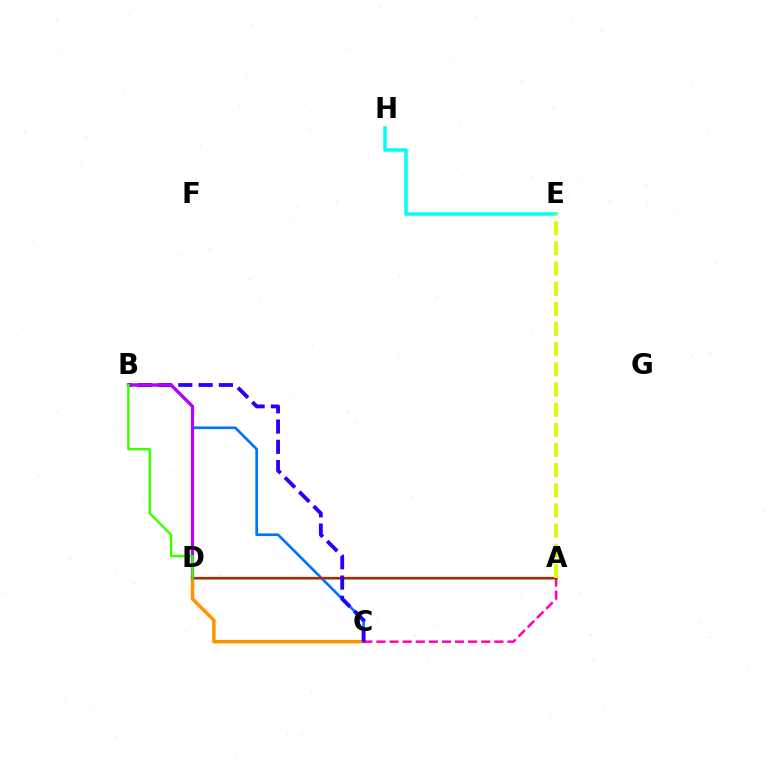{('C', 'D'): [{'color': '#ff9400', 'line_style': 'solid', 'thickness': 2.51}], ('A', 'D'): [{'color': '#00ff5c', 'line_style': 'solid', 'thickness': 2.03}, {'color': '#ff0000', 'line_style': 'solid', 'thickness': 1.54}], ('E', 'H'): [{'color': '#00fff6', 'line_style': 'solid', 'thickness': 2.53}], ('B', 'C'): [{'color': '#0074ff', 'line_style': 'solid', 'thickness': 1.93}, {'color': '#2500ff', 'line_style': 'dashed', 'thickness': 2.76}], ('A', 'C'): [{'color': '#ff00ac', 'line_style': 'dashed', 'thickness': 1.78}], ('B', 'D'): [{'color': '#b900ff', 'line_style': 'solid', 'thickness': 2.31}, {'color': '#3dff00', 'line_style': 'solid', 'thickness': 1.74}], ('A', 'E'): [{'color': '#d1ff00', 'line_style': 'dashed', 'thickness': 2.74}]}